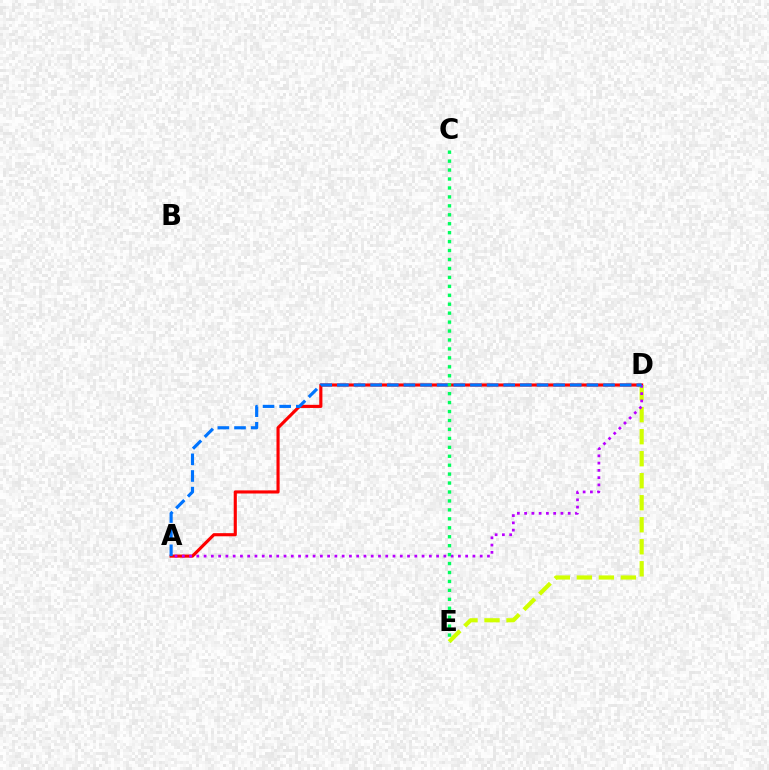{('A', 'D'): [{'color': '#ff0000', 'line_style': 'solid', 'thickness': 2.25}, {'color': '#b900ff', 'line_style': 'dotted', 'thickness': 1.97}, {'color': '#0074ff', 'line_style': 'dashed', 'thickness': 2.26}], ('D', 'E'): [{'color': '#d1ff00', 'line_style': 'dashed', 'thickness': 2.99}], ('C', 'E'): [{'color': '#00ff5c', 'line_style': 'dotted', 'thickness': 2.43}]}